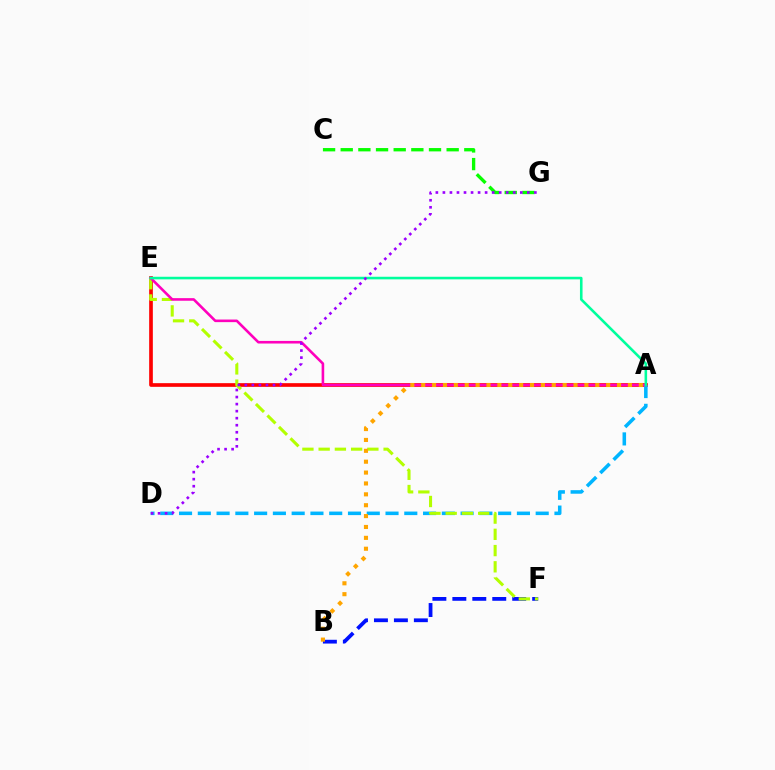{('A', 'E'): [{'color': '#ff0000', 'line_style': 'solid', 'thickness': 2.64}, {'color': '#ff00bd', 'line_style': 'solid', 'thickness': 1.87}, {'color': '#00ff9d', 'line_style': 'solid', 'thickness': 1.86}], ('A', 'D'): [{'color': '#00b5ff', 'line_style': 'dashed', 'thickness': 2.55}], ('B', 'F'): [{'color': '#0010ff', 'line_style': 'dashed', 'thickness': 2.71}], ('E', 'F'): [{'color': '#b3ff00', 'line_style': 'dashed', 'thickness': 2.21}], ('C', 'G'): [{'color': '#08ff00', 'line_style': 'dashed', 'thickness': 2.4}], ('A', 'B'): [{'color': '#ffa500', 'line_style': 'dotted', 'thickness': 2.96}], ('D', 'G'): [{'color': '#9b00ff', 'line_style': 'dotted', 'thickness': 1.91}]}